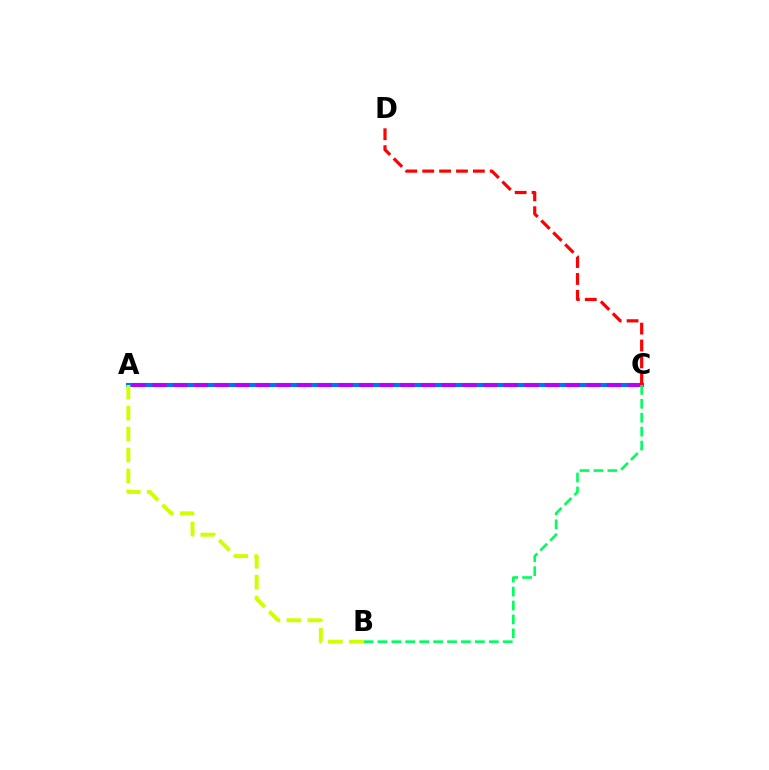{('A', 'C'): [{'color': '#0074ff', 'line_style': 'solid', 'thickness': 2.95}, {'color': '#b900ff', 'line_style': 'dashed', 'thickness': 2.81}], ('B', 'C'): [{'color': '#00ff5c', 'line_style': 'dashed', 'thickness': 1.89}], ('A', 'B'): [{'color': '#d1ff00', 'line_style': 'dashed', 'thickness': 2.85}], ('C', 'D'): [{'color': '#ff0000', 'line_style': 'dashed', 'thickness': 2.29}]}